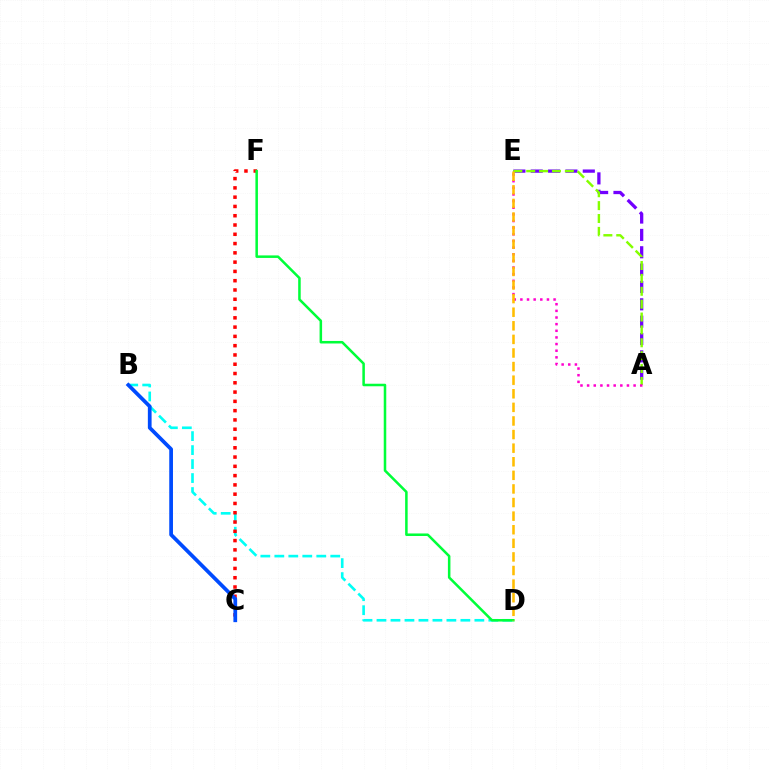{('B', 'D'): [{'color': '#00fff6', 'line_style': 'dashed', 'thickness': 1.9}], ('C', 'F'): [{'color': '#ff0000', 'line_style': 'dotted', 'thickness': 2.52}], ('A', 'E'): [{'color': '#7200ff', 'line_style': 'dashed', 'thickness': 2.36}, {'color': '#84ff00', 'line_style': 'dashed', 'thickness': 1.75}, {'color': '#ff00cf', 'line_style': 'dotted', 'thickness': 1.8}], ('B', 'C'): [{'color': '#004bff', 'line_style': 'solid', 'thickness': 2.69}], ('D', 'F'): [{'color': '#00ff39', 'line_style': 'solid', 'thickness': 1.82}], ('D', 'E'): [{'color': '#ffbd00', 'line_style': 'dashed', 'thickness': 1.85}]}